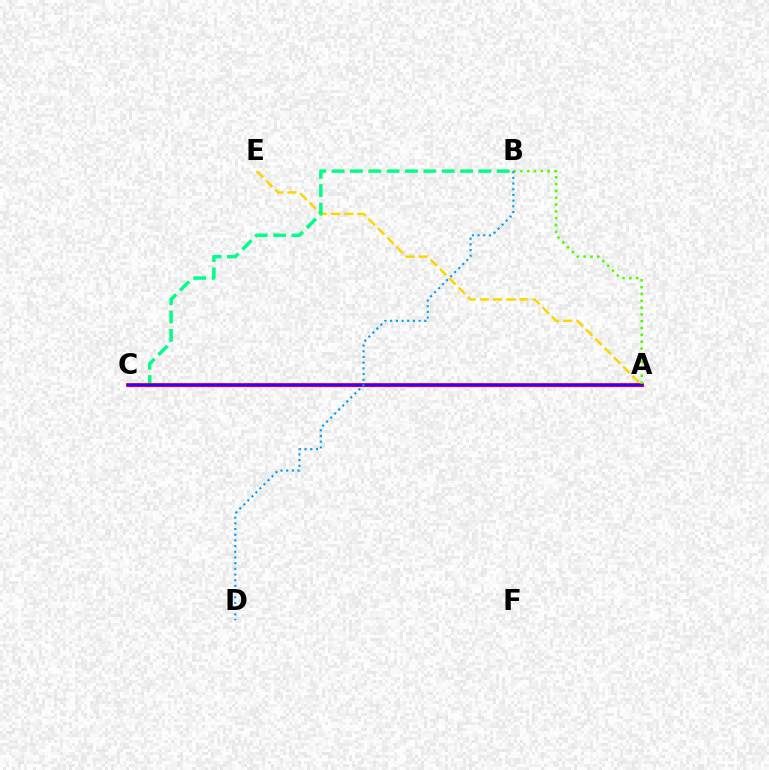{('A', 'E'): [{'color': '#ffd500', 'line_style': 'dashed', 'thickness': 1.79}], ('B', 'C'): [{'color': '#00ff86', 'line_style': 'dashed', 'thickness': 2.49}], ('A', 'C'): [{'color': '#ff00ed', 'line_style': 'solid', 'thickness': 2.28}, {'color': '#ff0000', 'line_style': 'solid', 'thickness': 2.68}, {'color': '#3700ff', 'line_style': 'solid', 'thickness': 1.75}], ('A', 'B'): [{'color': '#4fff00', 'line_style': 'dotted', 'thickness': 1.85}], ('B', 'D'): [{'color': '#009eff', 'line_style': 'dotted', 'thickness': 1.55}]}